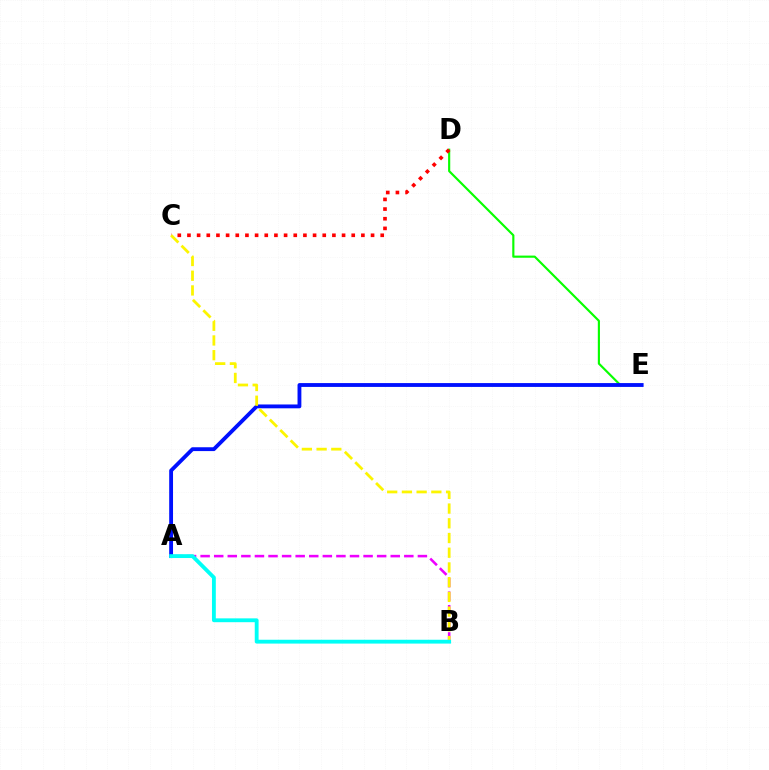{('D', 'E'): [{'color': '#08ff00', 'line_style': 'solid', 'thickness': 1.55}], ('A', 'B'): [{'color': '#ee00ff', 'line_style': 'dashed', 'thickness': 1.84}, {'color': '#00fff6', 'line_style': 'solid', 'thickness': 2.76}], ('A', 'E'): [{'color': '#0010ff', 'line_style': 'solid', 'thickness': 2.76}], ('C', 'D'): [{'color': '#ff0000', 'line_style': 'dotted', 'thickness': 2.63}], ('B', 'C'): [{'color': '#fcf500', 'line_style': 'dashed', 'thickness': 2.0}]}